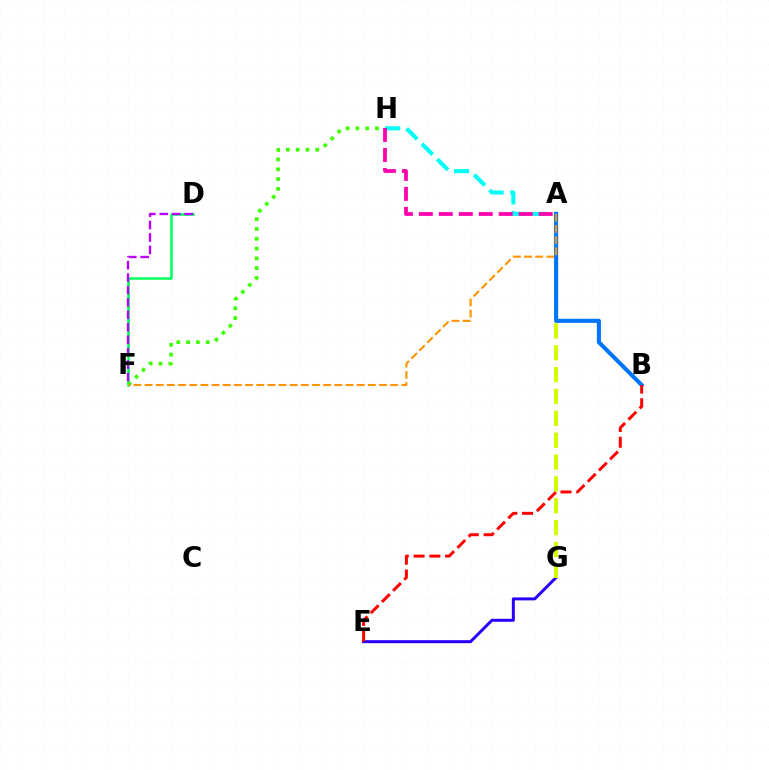{('E', 'G'): [{'color': '#2500ff', 'line_style': 'solid', 'thickness': 2.14}], ('A', 'G'): [{'color': '#d1ff00', 'line_style': 'dashed', 'thickness': 2.97}], ('A', 'H'): [{'color': '#00fff6', 'line_style': 'dashed', 'thickness': 2.94}, {'color': '#ff00ac', 'line_style': 'dashed', 'thickness': 2.71}], ('A', 'B'): [{'color': '#0074ff', 'line_style': 'solid', 'thickness': 2.93}], ('D', 'F'): [{'color': '#00ff5c', 'line_style': 'solid', 'thickness': 1.8}, {'color': '#b900ff', 'line_style': 'dashed', 'thickness': 1.69}], ('F', 'H'): [{'color': '#3dff00', 'line_style': 'dotted', 'thickness': 2.66}], ('A', 'F'): [{'color': '#ff9400', 'line_style': 'dashed', 'thickness': 1.52}], ('B', 'E'): [{'color': '#ff0000', 'line_style': 'dashed', 'thickness': 2.14}]}